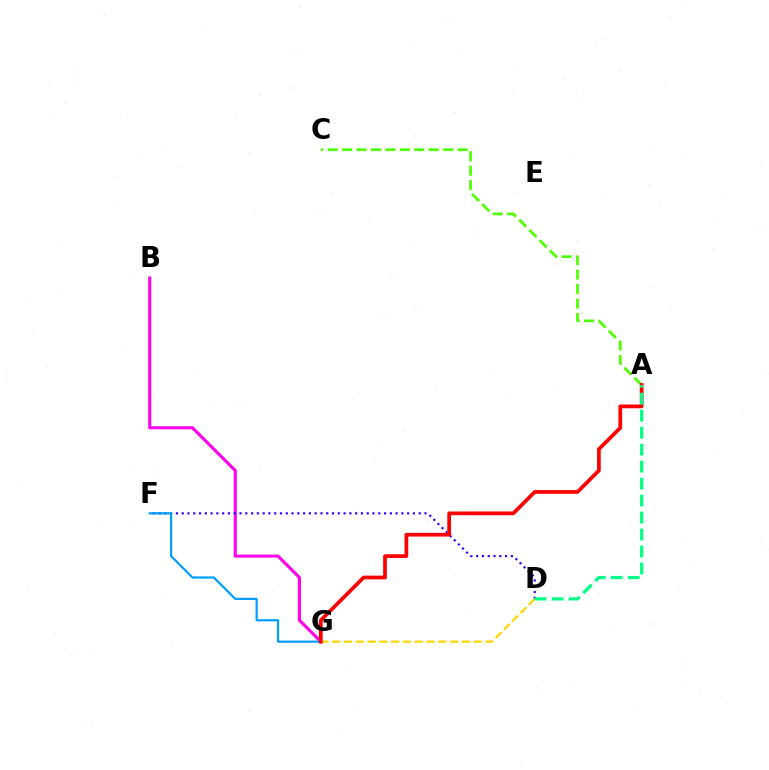{('B', 'G'): [{'color': '#ff00ed', 'line_style': 'solid', 'thickness': 2.22}], ('D', 'F'): [{'color': '#3700ff', 'line_style': 'dotted', 'thickness': 1.57}], ('F', 'G'): [{'color': '#009eff', 'line_style': 'solid', 'thickness': 1.59}], ('D', 'G'): [{'color': '#ffd500', 'line_style': 'dashed', 'thickness': 1.6}], ('A', 'C'): [{'color': '#4fff00', 'line_style': 'dashed', 'thickness': 1.96}], ('A', 'G'): [{'color': '#ff0000', 'line_style': 'solid', 'thickness': 2.68}], ('A', 'D'): [{'color': '#00ff86', 'line_style': 'dashed', 'thickness': 2.31}]}